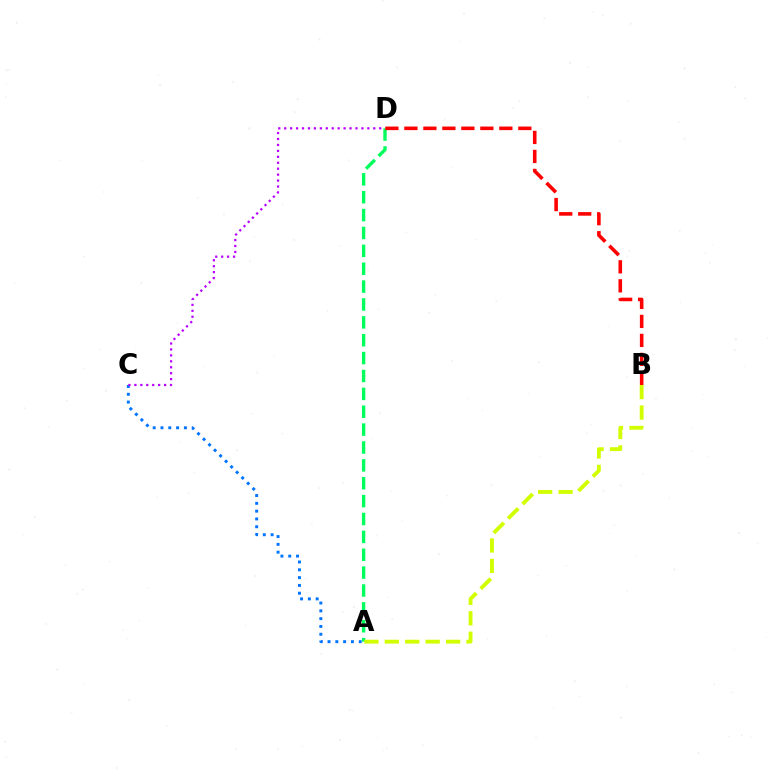{('A', 'D'): [{'color': '#00ff5c', 'line_style': 'dashed', 'thickness': 2.43}], ('B', 'D'): [{'color': '#ff0000', 'line_style': 'dashed', 'thickness': 2.58}], ('A', 'B'): [{'color': '#d1ff00', 'line_style': 'dashed', 'thickness': 2.77}], ('A', 'C'): [{'color': '#0074ff', 'line_style': 'dotted', 'thickness': 2.12}], ('C', 'D'): [{'color': '#b900ff', 'line_style': 'dotted', 'thickness': 1.61}]}